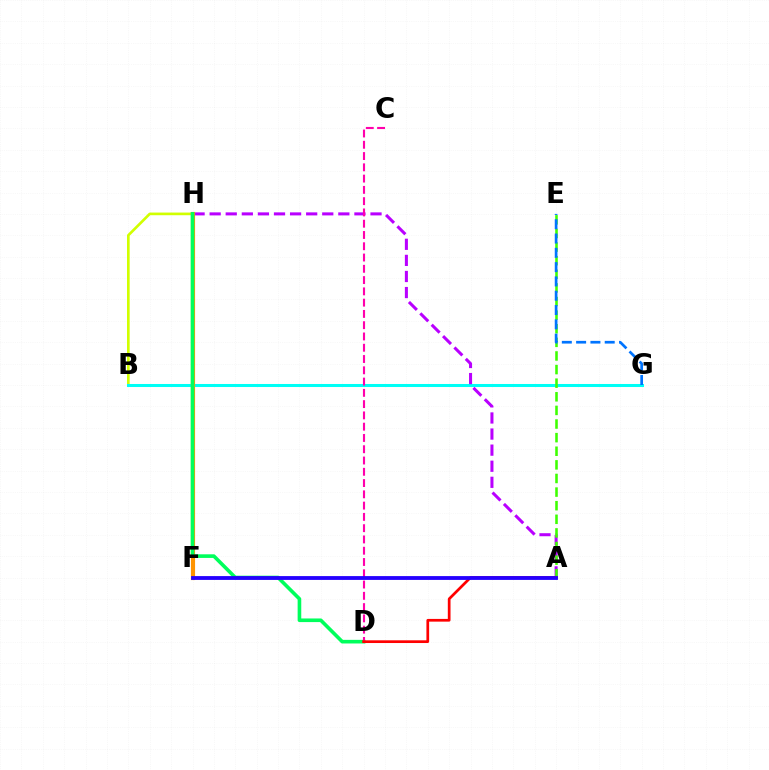{('B', 'H'): [{'color': '#d1ff00', 'line_style': 'solid', 'thickness': 1.91}], ('B', 'G'): [{'color': '#00fff6', 'line_style': 'solid', 'thickness': 2.18}], ('A', 'H'): [{'color': '#b900ff', 'line_style': 'dashed', 'thickness': 2.19}], ('F', 'H'): [{'color': '#ff9400', 'line_style': 'solid', 'thickness': 2.99}], ('D', 'H'): [{'color': '#00ff5c', 'line_style': 'solid', 'thickness': 2.61}], ('C', 'D'): [{'color': '#ff00ac', 'line_style': 'dashed', 'thickness': 1.53}], ('A', 'E'): [{'color': '#3dff00', 'line_style': 'dashed', 'thickness': 1.85}], ('E', 'G'): [{'color': '#0074ff', 'line_style': 'dashed', 'thickness': 1.94}], ('A', 'D'): [{'color': '#ff0000', 'line_style': 'solid', 'thickness': 1.96}], ('A', 'F'): [{'color': '#2500ff', 'line_style': 'solid', 'thickness': 2.75}]}